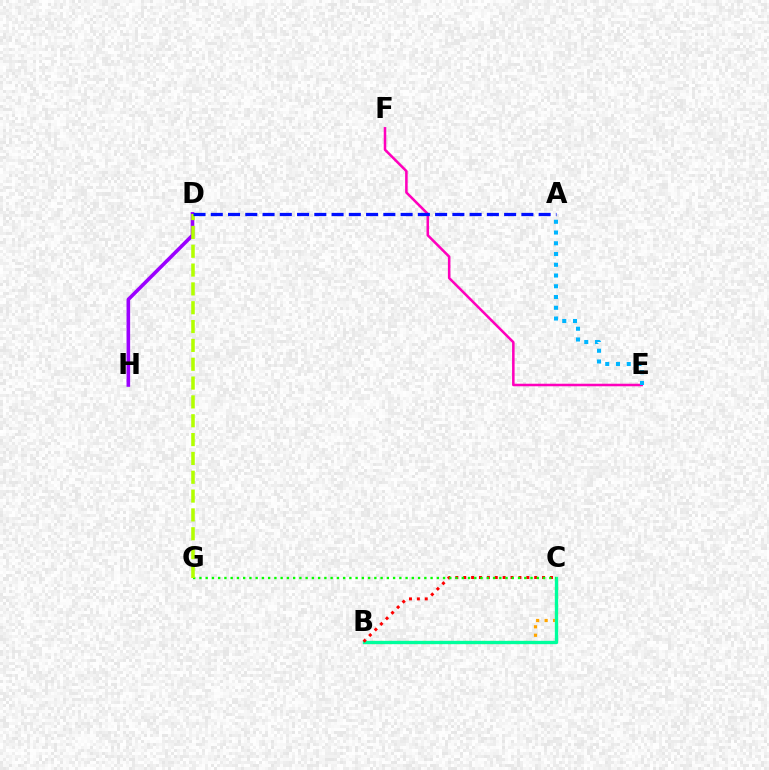{('B', 'C'): [{'color': '#ffa500', 'line_style': 'dotted', 'thickness': 2.3}, {'color': '#00ff9d', 'line_style': 'solid', 'thickness': 2.39}, {'color': '#ff0000', 'line_style': 'dotted', 'thickness': 2.14}], ('C', 'G'): [{'color': '#08ff00', 'line_style': 'dotted', 'thickness': 1.7}], ('E', 'F'): [{'color': '#ff00bd', 'line_style': 'solid', 'thickness': 1.83}], ('D', 'H'): [{'color': '#9b00ff', 'line_style': 'solid', 'thickness': 2.59}], ('D', 'G'): [{'color': '#b3ff00', 'line_style': 'dashed', 'thickness': 2.56}], ('A', 'D'): [{'color': '#0010ff', 'line_style': 'dashed', 'thickness': 2.34}], ('A', 'E'): [{'color': '#00b5ff', 'line_style': 'dotted', 'thickness': 2.92}]}